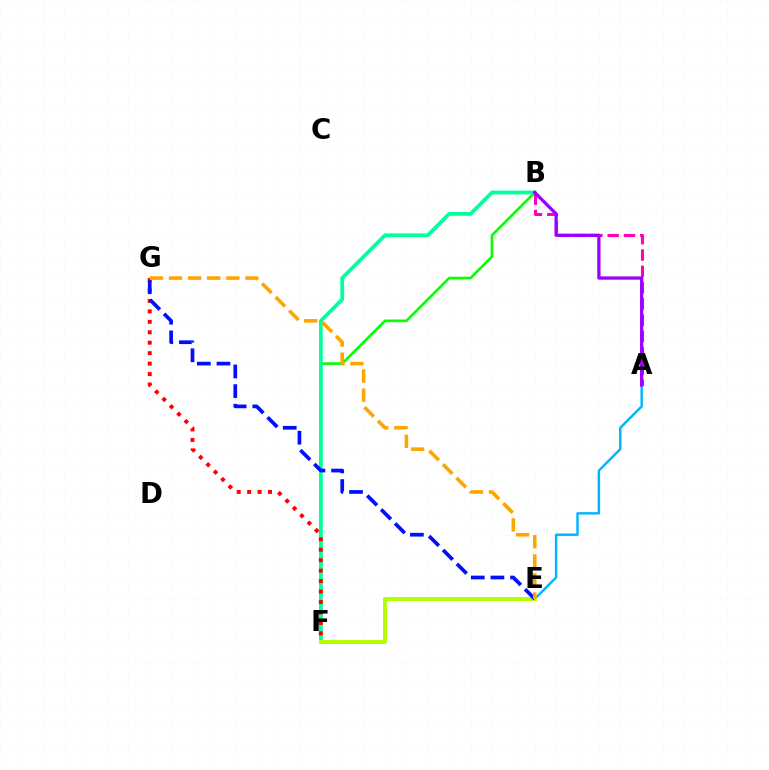{('B', 'F'): [{'color': '#08ff00', 'line_style': 'solid', 'thickness': 1.9}, {'color': '#00ff9d', 'line_style': 'solid', 'thickness': 2.72}], ('A', 'E'): [{'color': '#00b5ff', 'line_style': 'solid', 'thickness': 1.74}], ('E', 'F'): [{'color': '#b3ff00', 'line_style': 'solid', 'thickness': 2.86}], ('F', 'G'): [{'color': '#ff0000', 'line_style': 'dotted', 'thickness': 2.84}], ('A', 'B'): [{'color': '#ff00bd', 'line_style': 'dashed', 'thickness': 2.21}, {'color': '#9b00ff', 'line_style': 'solid', 'thickness': 2.36}], ('E', 'G'): [{'color': '#0010ff', 'line_style': 'dashed', 'thickness': 2.67}, {'color': '#ffa500', 'line_style': 'dashed', 'thickness': 2.6}]}